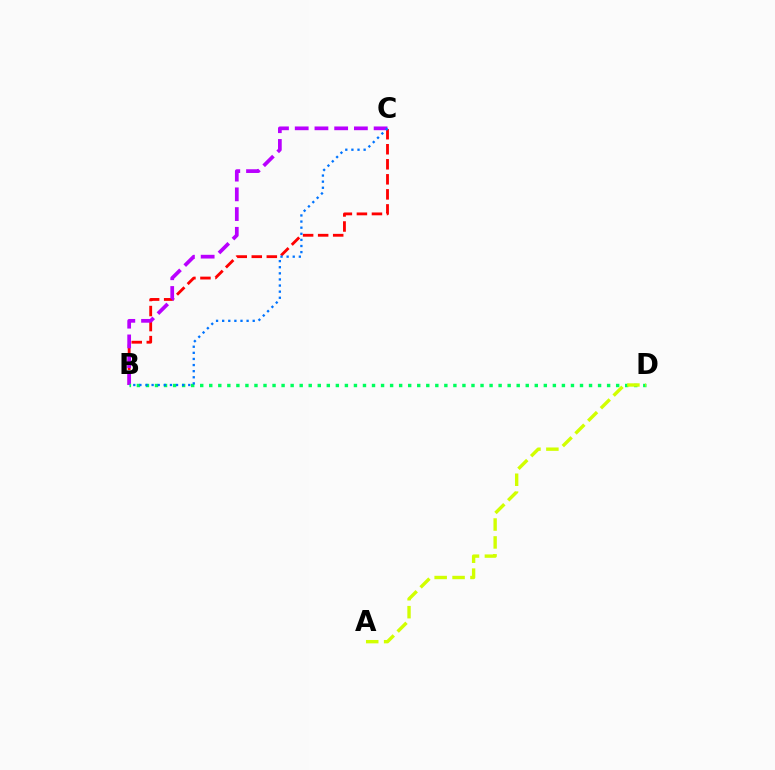{('B', 'C'): [{'color': '#ff0000', 'line_style': 'dashed', 'thickness': 2.04}, {'color': '#b900ff', 'line_style': 'dashed', 'thickness': 2.68}, {'color': '#0074ff', 'line_style': 'dotted', 'thickness': 1.66}], ('B', 'D'): [{'color': '#00ff5c', 'line_style': 'dotted', 'thickness': 2.46}], ('A', 'D'): [{'color': '#d1ff00', 'line_style': 'dashed', 'thickness': 2.43}]}